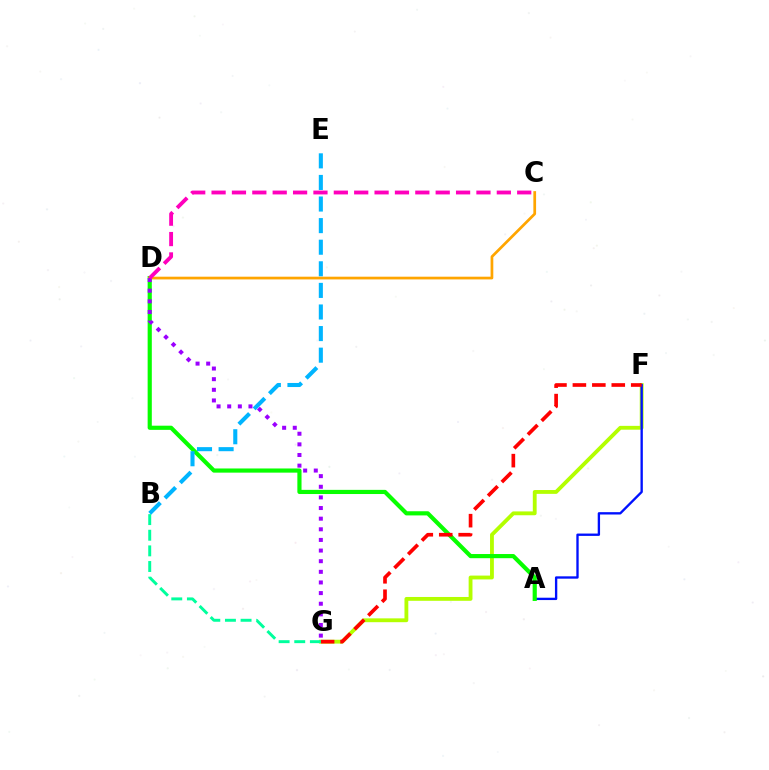{('F', 'G'): [{'color': '#b3ff00', 'line_style': 'solid', 'thickness': 2.76}, {'color': '#ff0000', 'line_style': 'dashed', 'thickness': 2.64}], ('A', 'F'): [{'color': '#0010ff', 'line_style': 'solid', 'thickness': 1.69}], ('A', 'D'): [{'color': '#08ff00', 'line_style': 'solid', 'thickness': 3.0}], ('B', 'E'): [{'color': '#00b5ff', 'line_style': 'dashed', 'thickness': 2.93}], ('C', 'D'): [{'color': '#ffa500', 'line_style': 'solid', 'thickness': 1.96}, {'color': '#ff00bd', 'line_style': 'dashed', 'thickness': 2.77}], ('D', 'G'): [{'color': '#9b00ff', 'line_style': 'dotted', 'thickness': 2.89}], ('B', 'G'): [{'color': '#00ff9d', 'line_style': 'dashed', 'thickness': 2.12}]}